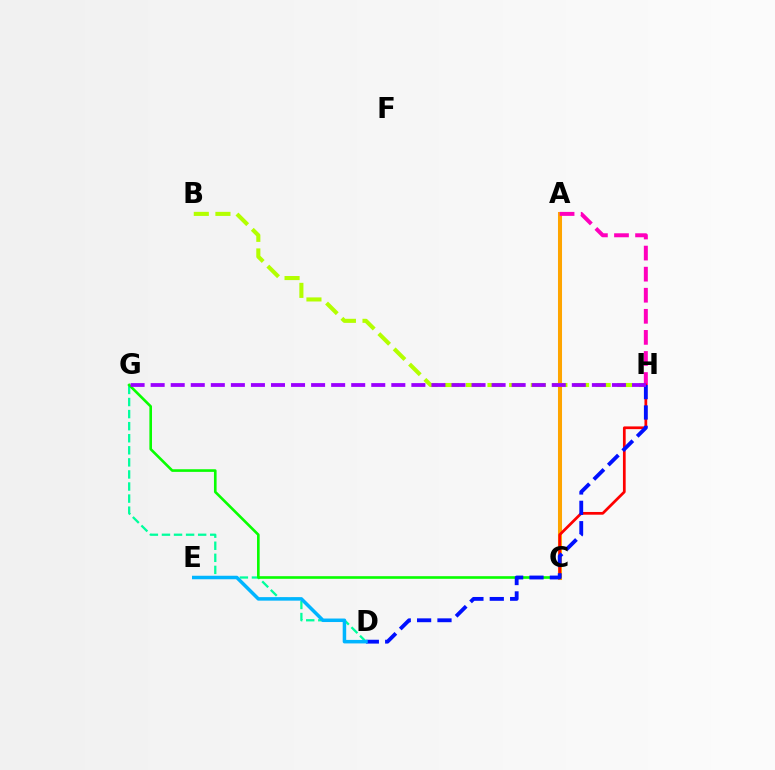{('A', 'C'): [{'color': '#ffa500', 'line_style': 'solid', 'thickness': 2.91}], ('B', 'H'): [{'color': '#b3ff00', 'line_style': 'dashed', 'thickness': 2.94}], ('A', 'H'): [{'color': '#ff00bd', 'line_style': 'dashed', 'thickness': 2.86}], ('D', 'G'): [{'color': '#00ff9d', 'line_style': 'dashed', 'thickness': 1.64}], ('C', 'G'): [{'color': '#08ff00', 'line_style': 'solid', 'thickness': 1.89}], ('C', 'H'): [{'color': '#ff0000', 'line_style': 'solid', 'thickness': 1.96}], ('D', 'H'): [{'color': '#0010ff', 'line_style': 'dashed', 'thickness': 2.77}], ('D', 'E'): [{'color': '#00b5ff', 'line_style': 'solid', 'thickness': 2.53}], ('G', 'H'): [{'color': '#9b00ff', 'line_style': 'dashed', 'thickness': 2.72}]}